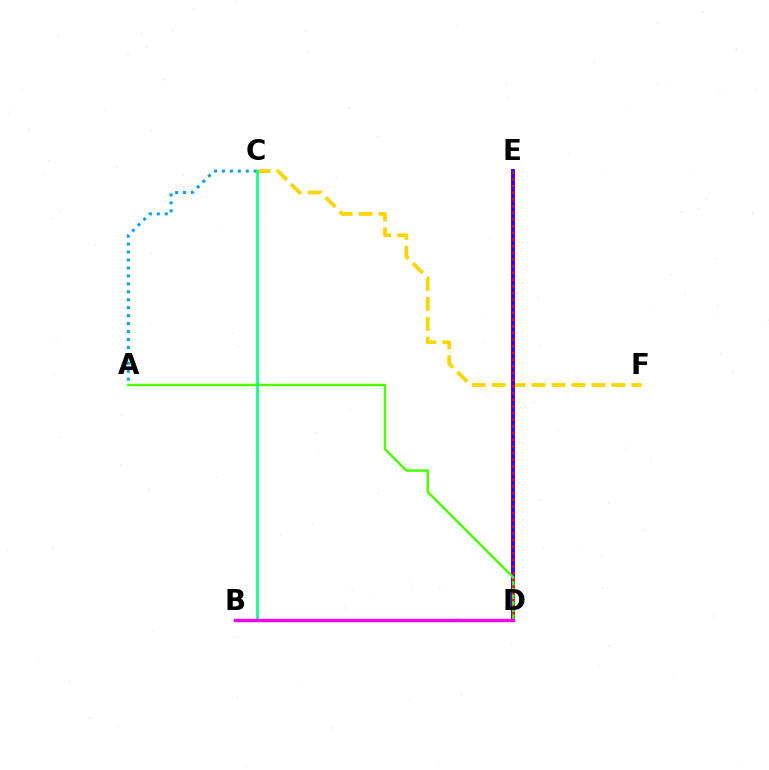{('C', 'F'): [{'color': '#ffd500', 'line_style': 'dashed', 'thickness': 2.71}], ('A', 'C'): [{'color': '#009eff', 'line_style': 'dotted', 'thickness': 2.16}], ('D', 'E'): [{'color': '#3700ff', 'line_style': 'solid', 'thickness': 2.81}, {'color': '#ff0000', 'line_style': 'dotted', 'thickness': 1.81}], ('A', 'D'): [{'color': '#4fff00', 'line_style': 'solid', 'thickness': 1.79}], ('B', 'C'): [{'color': '#00ff86', 'line_style': 'solid', 'thickness': 1.84}], ('B', 'D'): [{'color': '#ff00ed', 'line_style': 'solid', 'thickness': 2.42}]}